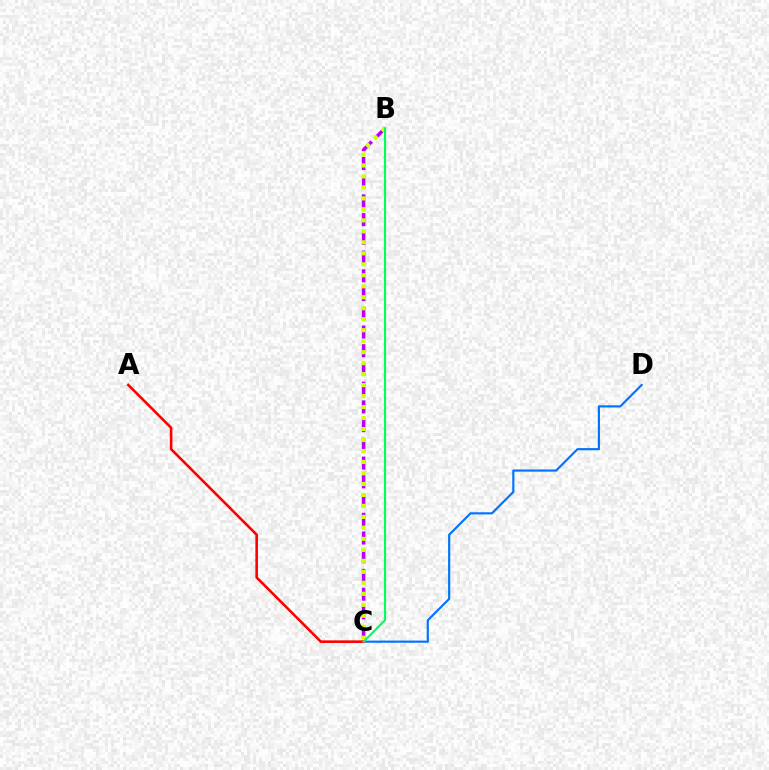{('B', 'C'): [{'color': '#b900ff', 'line_style': 'dashed', 'thickness': 2.54}, {'color': '#d1ff00', 'line_style': 'dotted', 'thickness': 2.98}, {'color': '#00ff5c', 'line_style': 'solid', 'thickness': 1.54}], ('C', 'D'): [{'color': '#0074ff', 'line_style': 'solid', 'thickness': 1.56}], ('A', 'C'): [{'color': '#ff0000', 'line_style': 'solid', 'thickness': 1.86}]}